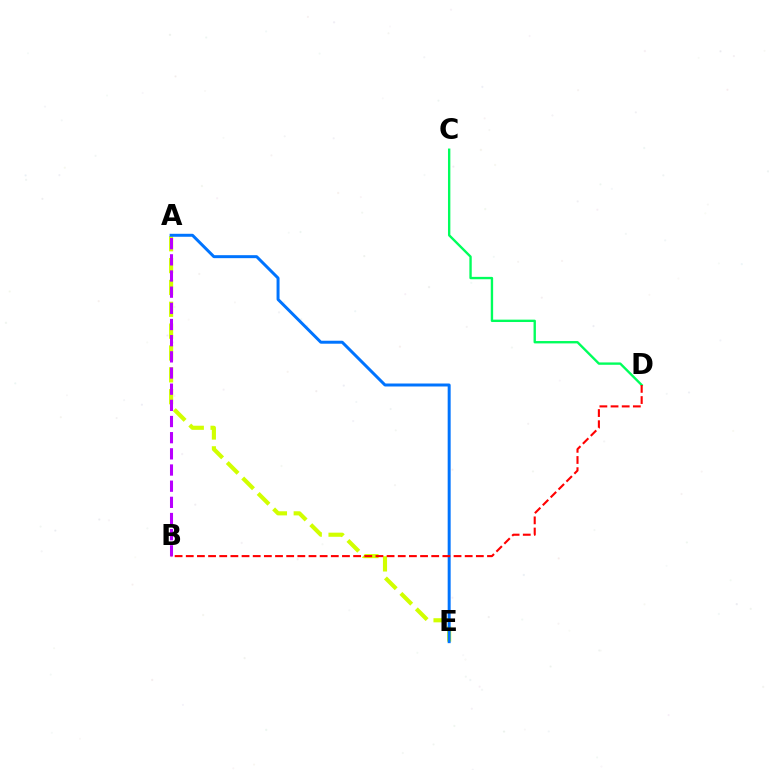{('A', 'E'): [{'color': '#d1ff00', 'line_style': 'dashed', 'thickness': 2.97}, {'color': '#0074ff', 'line_style': 'solid', 'thickness': 2.14}], ('A', 'B'): [{'color': '#b900ff', 'line_style': 'dashed', 'thickness': 2.2}], ('C', 'D'): [{'color': '#00ff5c', 'line_style': 'solid', 'thickness': 1.7}], ('B', 'D'): [{'color': '#ff0000', 'line_style': 'dashed', 'thickness': 1.52}]}